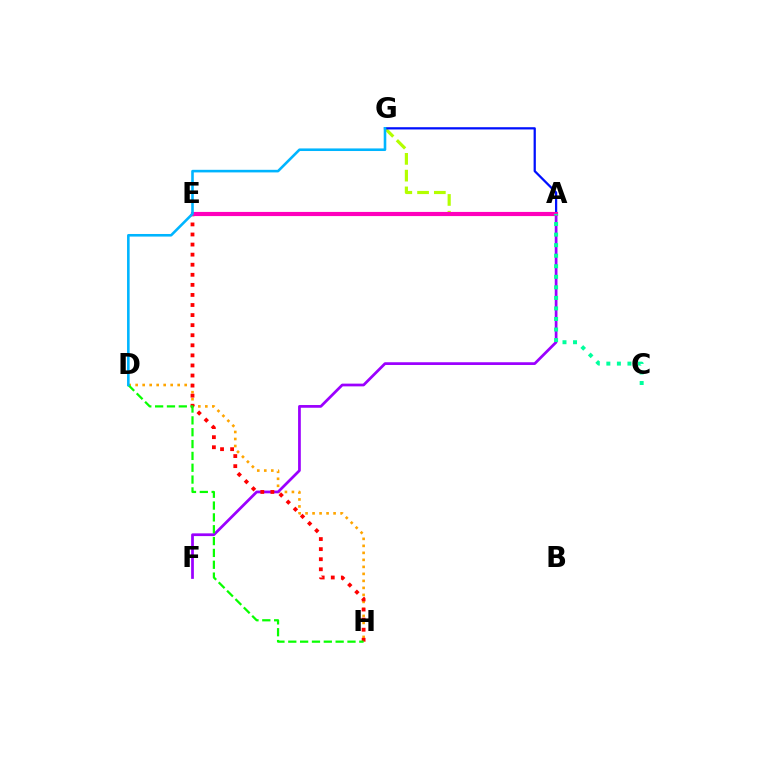{('A', 'G'): [{'color': '#b3ff00', 'line_style': 'dashed', 'thickness': 2.28}, {'color': '#0010ff', 'line_style': 'solid', 'thickness': 1.62}], ('D', 'H'): [{'color': '#ffa500', 'line_style': 'dotted', 'thickness': 1.9}, {'color': '#08ff00', 'line_style': 'dashed', 'thickness': 1.61}], ('A', 'F'): [{'color': '#9b00ff', 'line_style': 'solid', 'thickness': 1.97}], ('E', 'H'): [{'color': '#ff0000', 'line_style': 'dotted', 'thickness': 2.74}], ('A', 'E'): [{'color': '#ff00bd', 'line_style': 'solid', 'thickness': 2.99}], ('A', 'C'): [{'color': '#00ff9d', 'line_style': 'dotted', 'thickness': 2.86}], ('D', 'G'): [{'color': '#00b5ff', 'line_style': 'solid', 'thickness': 1.87}]}